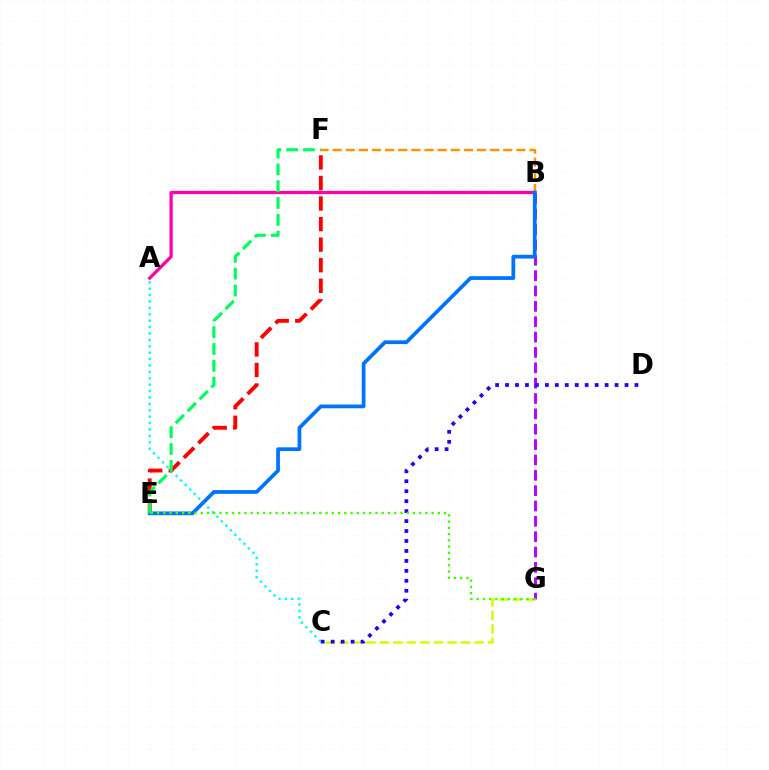{('A', 'C'): [{'color': '#00fff6', 'line_style': 'dotted', 'thickness': 1.74}], ('A', 'B'): [{'color': '#ff00ac', 'line_style': 'solid', 'thickness': 2.34}], ('E', 'F'): [{'color': '#ff0000', 'line_style': 'dashed', 'thickness': 2.79}, {'color': '#00ff5c', 'line_style': 'dashed', 'thickness': 2.29}], ('B', 'F'): [{'color': '#ff9400', 'line_style': 'dashed', 'thickness': 1.78}], ('B', 'G'): [{'color': '#b900ff', 'line_style': 'dashed', 'thickness': 2.09}], ('C', 'G'): [{'color': '#d1ff00', 'line_style': 'dashed', 'thickness': 1.84}], ('B', 'E'): [{'color': '#0074ff', 'line_style': 'solid', 'thickness': 2.69}], ('C', 'D'): [{'color': '#2500ff', 'line_style': 'dotted', 'thickness': 2.71}], ('E', 'G'): [{'color': '#3dff00', 'line_style': 'dotted', 'thickness': 1.7}]}